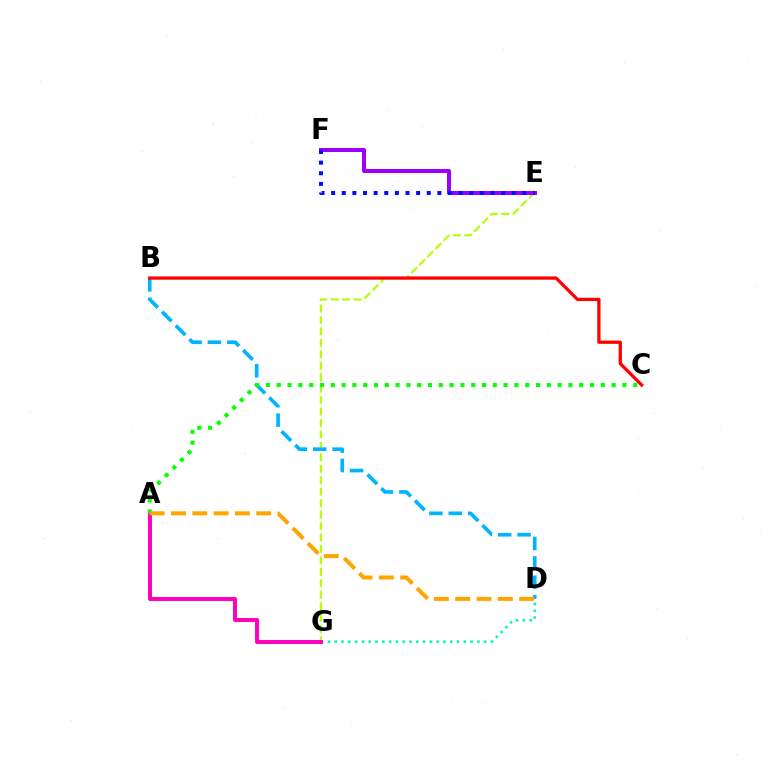{('E', 'G'): [{'color': '#b3ff00', 'line_style': 'dashed', 'thickness': 1.56}], ('D', 'G'): [{'color': '#00ff9d', 'line_style': 'dotted', 'thickness': 1.85}], ('E', 'F'): [{'color': '#9b00ff', 'line_style': 'solid', 'thickness': 2.89}, {'color': '#0010ff', 'line_style': 'dotted', 'thickness': 2.89}], ('A', 'G'): [{'color': '#ff00bd', 'line_style': 'solid', 'thickness': 2.85}], ('B', 'D'): [{'color': '#00b5ff', 'line_style': 'dashed', 'thickness': 2.64}], ('A', 'C'): [{'color': '#08ff00', 'line_style': 'dotted', 'thickness': 2.93}], ('B', 'C'): [{'color': '#ff0000', 'line_style': 'solid', 'thickness': 2.34}], ('A', 'D'): [{'color': '#ffa500', 'line_style': 'dashed', 'thickness': 2.9}]}